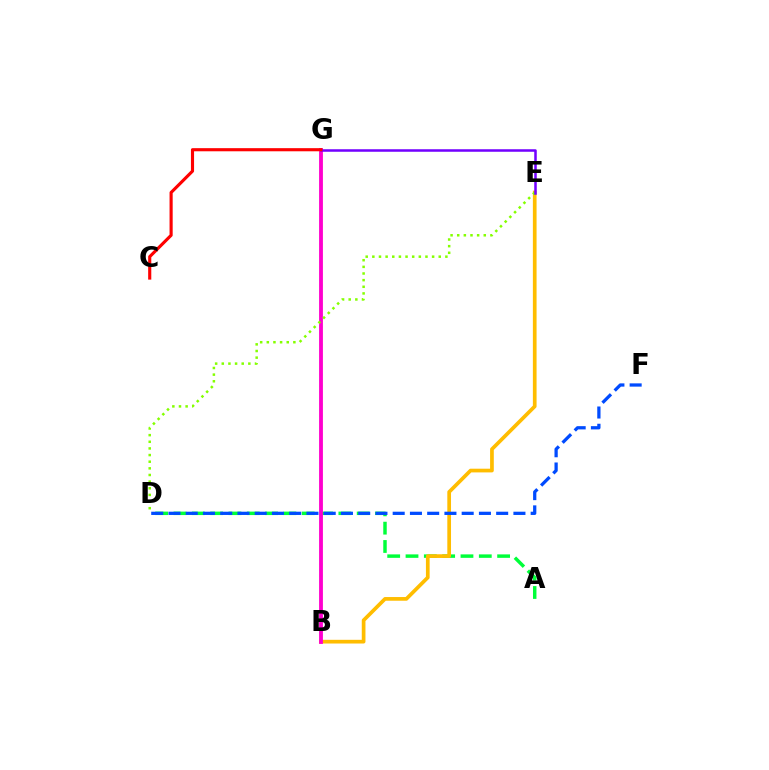{('A', 'D'): [{'color': '#00ff39', 'line_style': 'dashed', 'thickness': 2.49}], ('B', 'G'): [{'color': '#00fff6', 'line_style': 'dotted', 'thickness': 1.61}, {'color': '#ff00cf', 'line_style': 'solid', 'thickness': 2.76}], ('B', 'E'): [{'color': '#ffbd00', 'line_style': 'solid', 'thickness': 2.67}], ('D', 'E'): [{'color': '#84ff00', 'line_style': 'dotted', 'thickness': 1.8}], ('E', 'G'): [{'color': '#7200ff', 'line_style': 'solid', 'thickness': 1.82}], ('C', 'G'): [{'color': '#ff0000', 'line_style': 'solid', 'thickness': 2.25}], ('D', 'F'): [{'color': '#004bff', 'line_style': 'dashed', 'thickness': 2.34}]}